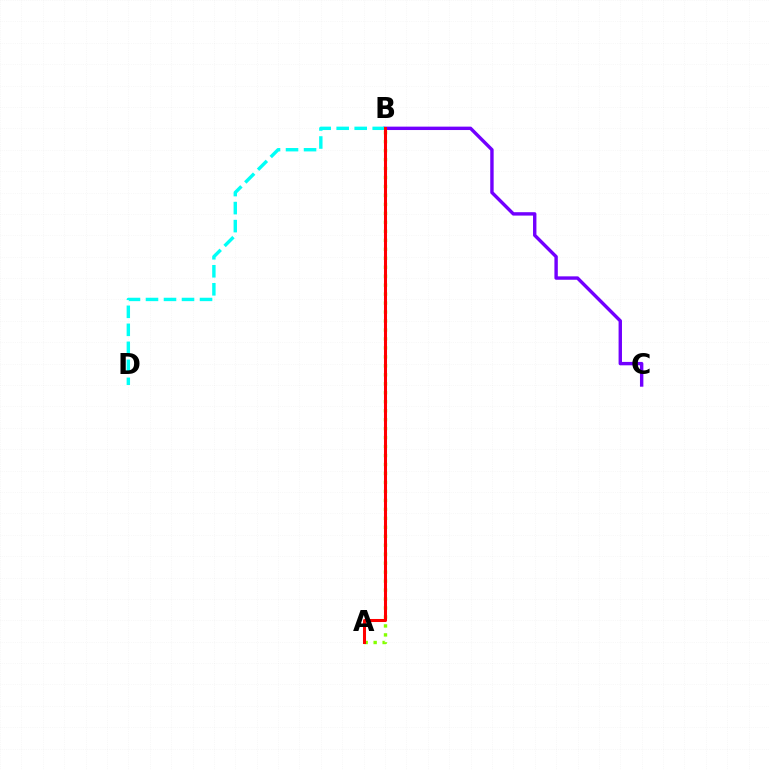{('A', 'B'): [{'color': '#84ff00', 'line_style': 'dotted', 'thickness': 2.44}, {'color': '#ff0000', 'line_style': 'solid', 'thickness': 2.19}], ('B', 'C'): [{'color': '#7200ff', 'line_style': 'solid', 'thickness': 2.45}], ('B', 'D'): [{'color': '#00fff6', 'line_style': 'dashed', 'thickness': 2.45}]}